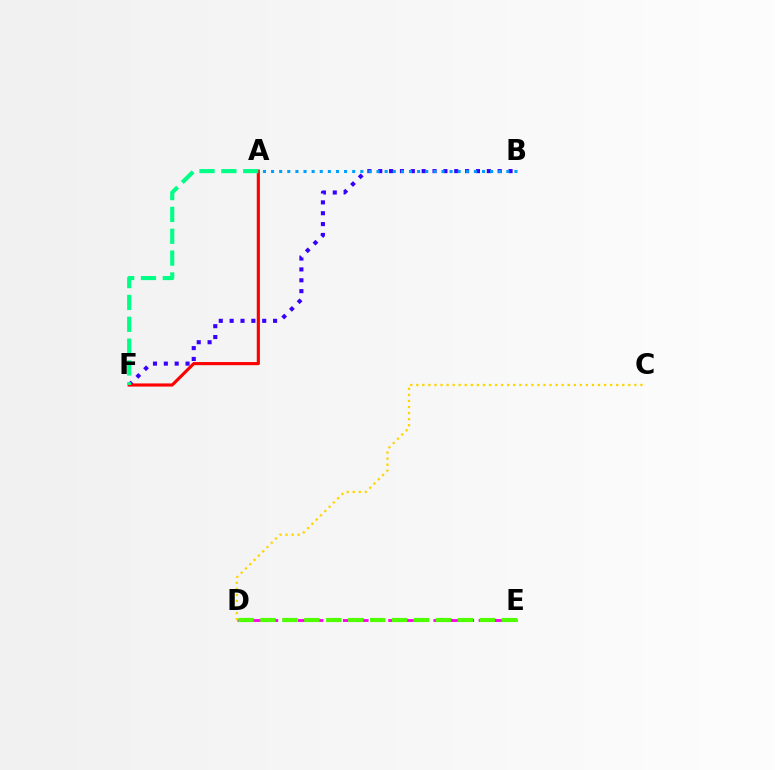{('D', 'E'): [{'color': '#ff00ed', 'line_style': 'dashed', 'thickness': 2.05}, {'color': '#4fff00', 'line_style': 'dashed', 'thickness': 2.98}], ('B', 'F'): [{'color': '#3700ff', 'line_style': 'dotted', 'thickness': 2.95}], ('A', 'B'): [{'color': '#009eff', 'line_style': 'dotted', 'thickness': 2.2}], ('A', 'F'): [{'color': '#ff0000', 'line_style': 'solid', 'thickness': 2.26}, {'color': '#00ff86', 'line_style': 'dashed', 'thickness': 2.97}], ('C', 'D'): [{'color': '#ffd500', 'line_style': 'dotted', 'thickness': 1.65}]}